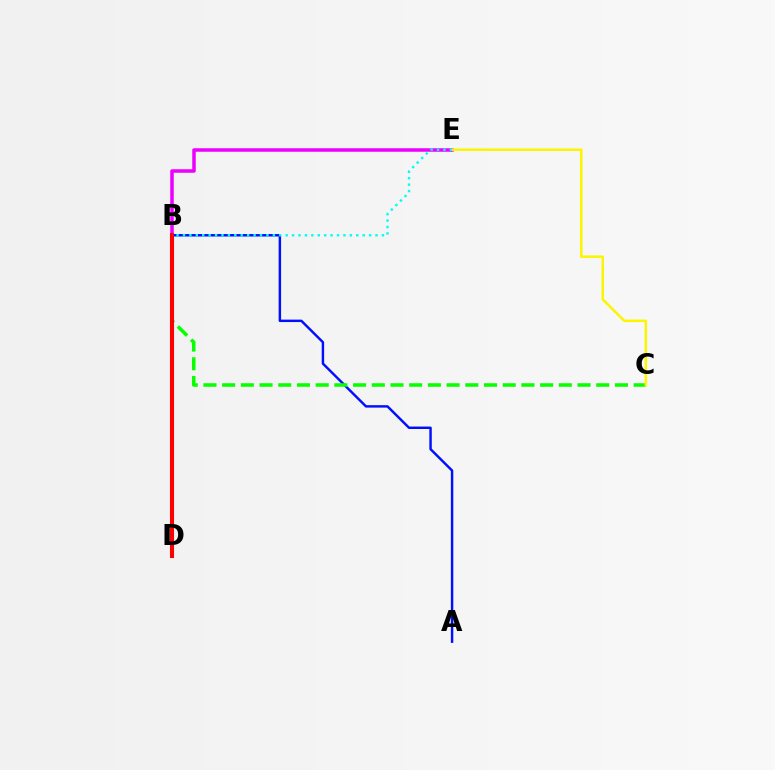{('A', 'B'): [{'color': '#0010ff', 'line_style': 'solid', 'thickness': 1.76}], ('B', 'C'): [{'color': '#08ff00', 'line_style': 'dashed', 'thickness': 2.54}], ('B', 'E'): [{'color': '#ee00ff', 'line_style': 'solid', 'thickness': 2.53}, {'color': '#00fff6', 'line_style': 'dotted', 'thickness': 1.74}], ('C', 'E'): [{'color': '#fcf500', 'line_style': 'solid', 'thickness': 1.81}], ('B', 'D'): [{'color': '#ff0000', 'line_style': 'solid', 'thickness': 2.93}]}